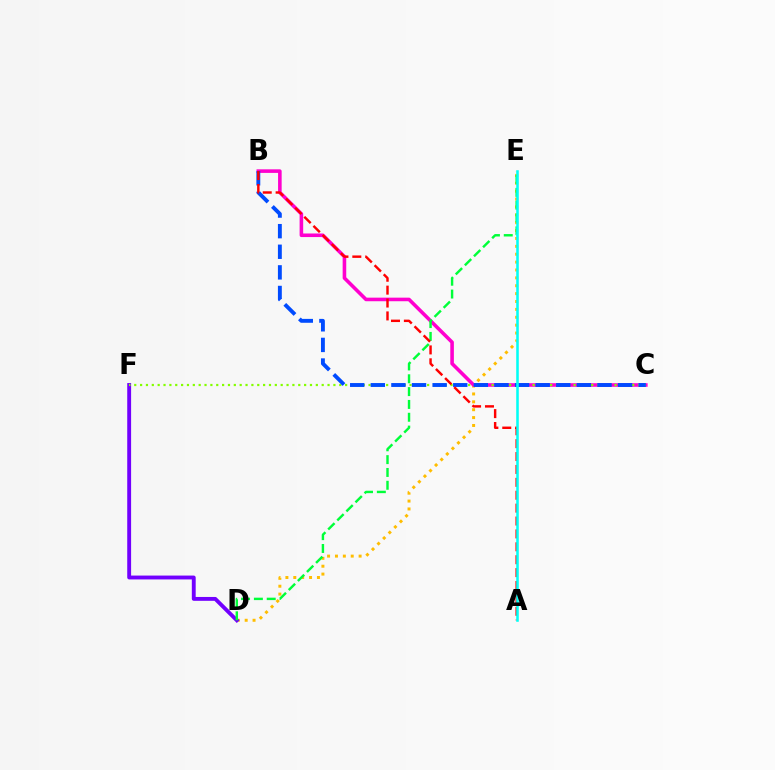{('D', 'E'): [{'color': '#ffbd00', 'line_style': 'dotted', 'thickness': 2.14}, {'color': '#00ff39', 'line_style': 'dashed', 'thickness': 1.74}], ('B', 'C'): [{'color': '#ff00cf', 'line_style': 'solid', 'thickness': 2.58}, {'color': '#004bff', 'line_style': 'dashed', 'thickness': 2.8}], ('D', 'F'): [{'color': '#7200ff', 'line_style': 'solid', 'thickness': 2.78}], ('C', 'F'): [{'color': '#84ff00', 'line_style': 'dotted', 'thickness': 1.59}], ('A', 'B'): [{'color': '#ff0000', 'line_style': 'dashed', 'thickness': 1.75}], ('A', 'E'): [{'color': '#00fff6', 'line_style': 'solid', 'thickness': 1.84}]}